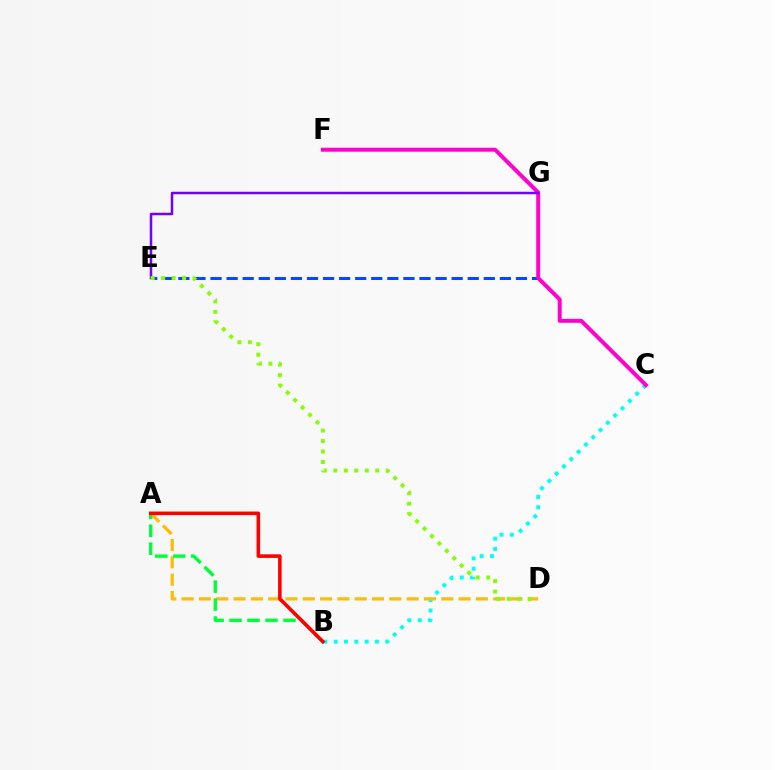{('E', 'G'): [{'color': '#004bff', 'line_style': 'dashed', 'thickness': 2.18}, {'color': '#7200ff', 'line_style': 'solid', 'thickness': 1.8}], ('B', 'C'): [{'color': '#00fff6', 'line_style': 'dotted', 'thickness': 2.8}], ('A', 'D'): [{'color': '#ffbd00', 'line_style': 'dashed', 'thickness': 2.35}], ('A', 'B'): [{'color': '#00ff39', 'line_style': 'dashed', 'thickness': 2.44}, {'color': '#ff0000', 'line_style': 'solid', 'thickness': 2.57}], ('C', 'F'): [{'color': '#ff00cf', 'line_style': 'solid', 'thickness': 2.85}], ('D', 'E'): [{'color': '#84ff00', 'line_style': 'dotted', 'thickness': 2.85}]}